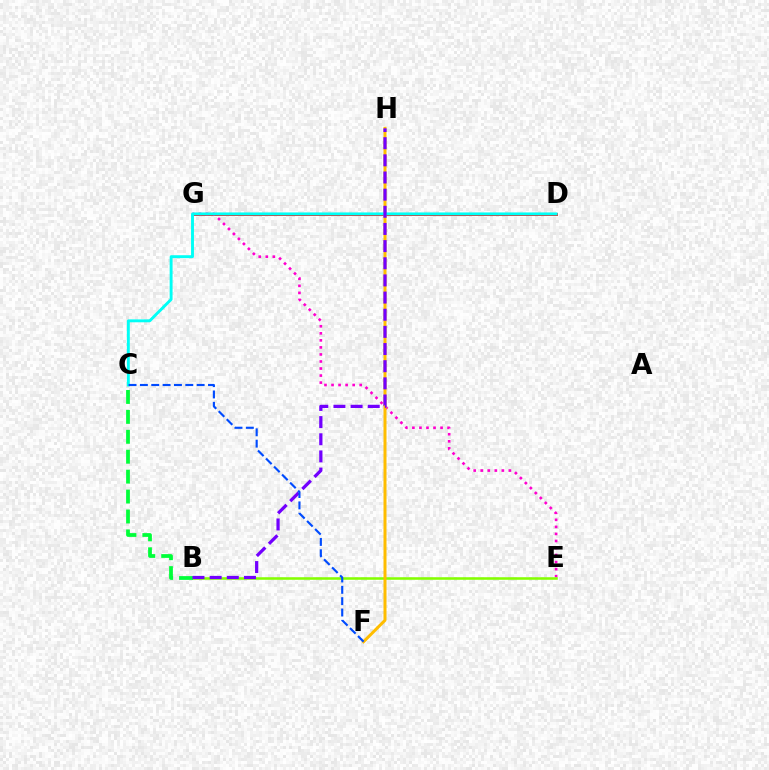{('D', 'G'): [{'color': '#ff0000', 'line_style': 'solid', 'thickness': 2.04}], ('E', 'G'): [{'color': '#ff00cf', 'line_style': 'dotted', 'thickness': 1.91}], ('B', 'E'): [{'color': '#84ff00', 'line_style': 'solid', 'thickness': 1.84}], ('F', 'H'): [{'color': '#ffbd00', 'line_style': 'solid', 'thickness': 2.16}], ('C', 'D'): [{'color': '#00fff6', 'line_style': 'solid', 'thickness': 2.09}], ('B', 'C'): [{'color': '#00ff39', 'line_style': 'dashed', 'thickness': 2.71}], ('B', 'H'): [{'color': '#7200ff', 'line_style': 'dashed', 'thickness': 2.33}], ('C', 'F'): [{'color': '#004bff', 'line_style': 'dashed', 'thickness': 1.54}]}